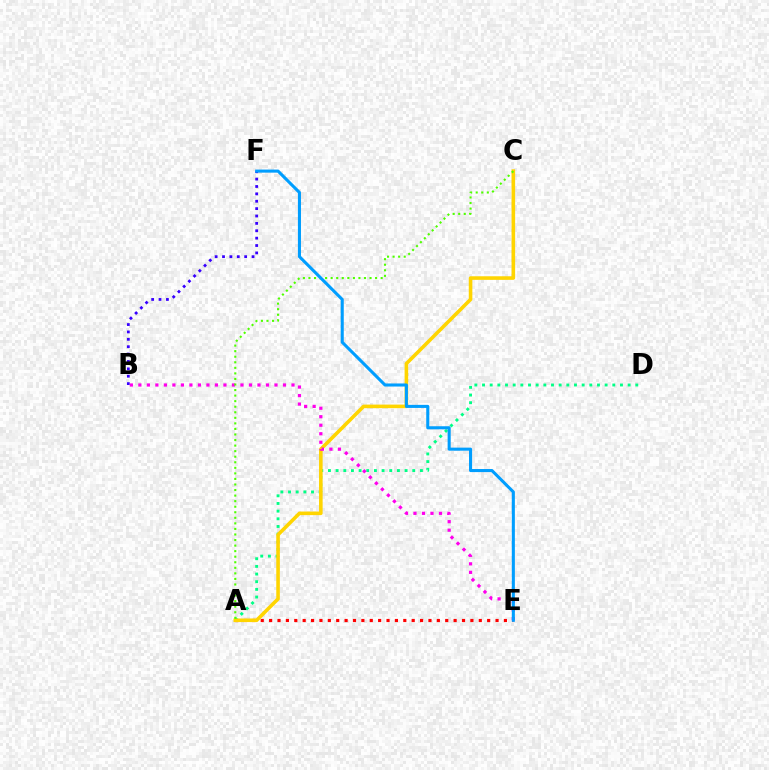{('A', 'E'): [{'color': '#ff0000', 'line_style': 'dotted', 'thickness': 2.28}], ('A', 'D'): [{'color': '#00ff86', 'line_style': 'dotted', 'thickness': 2.08}], ('B', 'F'): [{'color': '#3700ff', 'line_style': 'dotted', 'thickness': 2.01}], ('A', 'C'): [{'color': '#ffd500', 'line_style': 'solid', 'thickness': 2.58}, {'color': '#4fff00', 'line_style': 'dotted', 'thickness': 1.51}], ('B', 'E'): [{'color': '#ff00ed', 'line_style': 'dotted', 'thickness': 2.31}], ('E', 'F'): [{'color': '#009eff', 'line_style': 'solid', 'thickness': 2.21}]}